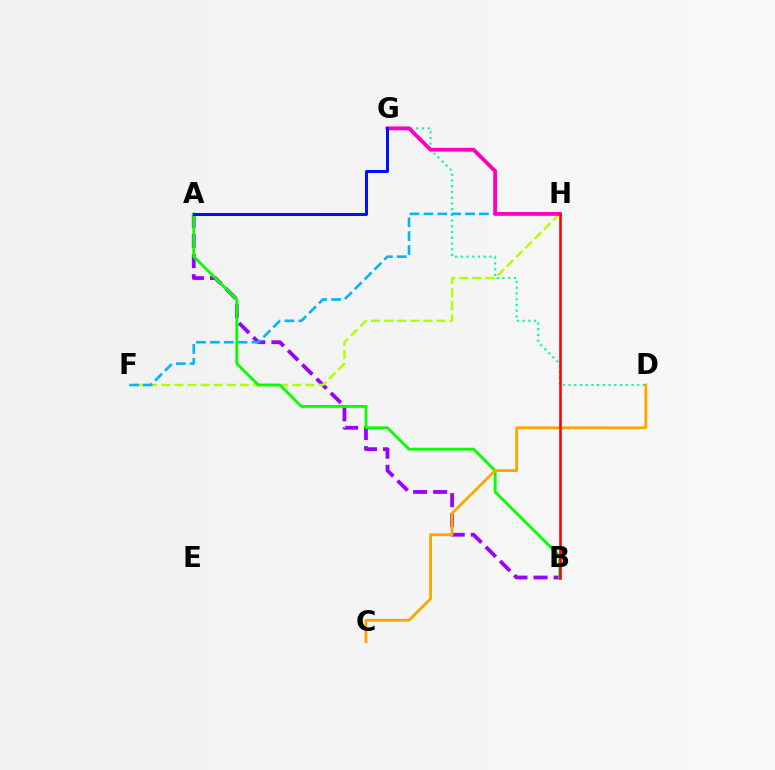{('A', 'B'): [{'color': '#9b00ff', 'line_style': 'dashed', 'thickness': 2.73}, {'color': '#08ff00', 'line_style': 'solid', 'thickness': 2.06}], ('F', 'H'): [{'color': '#b3ff00', 'line_style': 'dashed', 'thickness': 1.78}, {'color': '#00b5ff', 'line_style': 'dashed', 'thickness': 1.89}], ('D', 'G'): [{'color': '#00ff9d', 'line_style': 'dotted', 'thickness': 1.56}], ('G', 'H'): [{'color': '#ff00bd', 'line_style': 'solid', 'thickness': 2.76}], ('C', 'D'): [{'color': '#ffa500', 'line_style': 'solid', 'thickness': 2.03}], ('B', 'H'): [{'color': '#ff0000', 'line_style': 'solid', 'thickness': 1.88}], ('A', 'G'): [{'color': '#0010ff', 'line_style': 'solid', 'thickness': 2.15}]}